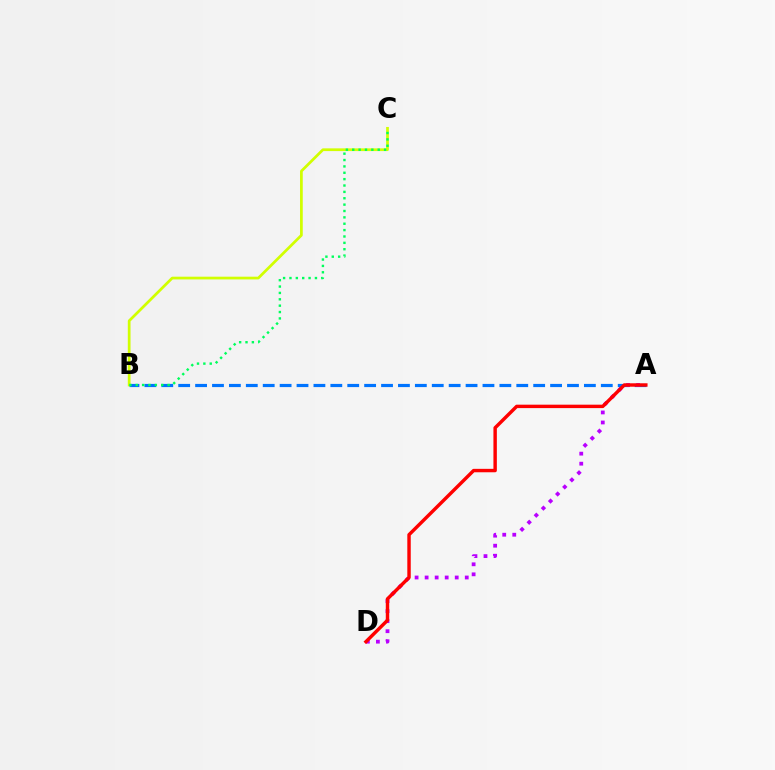{('A', 'B'): [{'color': '#0074ff', 'line_style': 'dashed', 'thickness': 2.3}], ('A', 'D'): [{'color': '#b900ff', 'line_style': 'dotted', 'thickness': 2.73}, {'color': '#ff0000', 'line_style': 'solid', 'thickness': 2.47}], ('B', 'C'): [{'color': '#d1ff00', 'line_style': 'solid', 'thickness': 1.97}, {'color': '#00ff5c', 'line_style': 'dotted', 'thickness': 1.73}]}